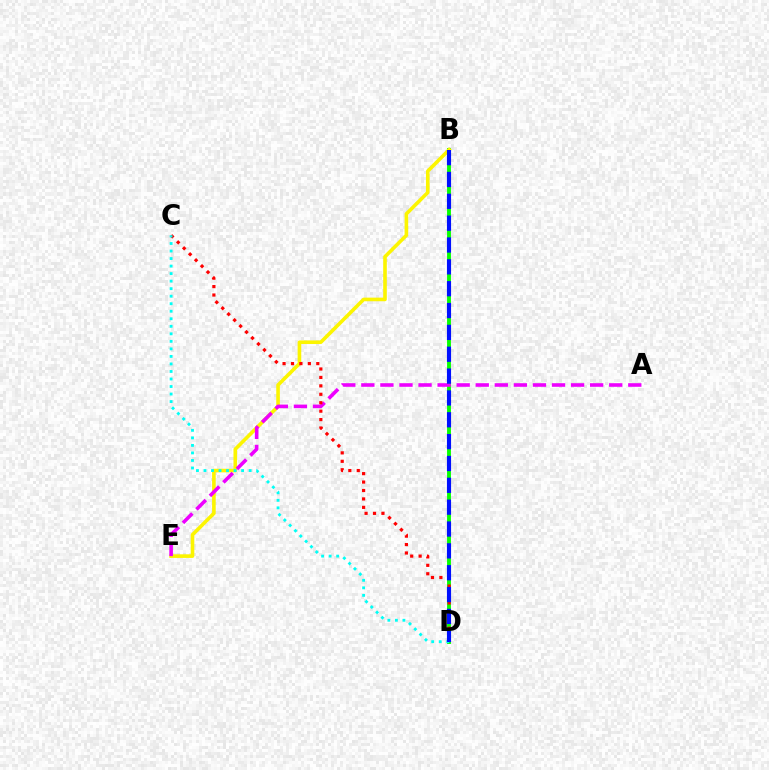{('B', 'D'): [{'color': '#08ff00', 'line_style': 'solid', 'thickness': 2.79}, {'color': '#0010ff', 'line_style': 'dashed', 'thickness': 2.97}], ('B', 'E'): [{'color': '#fcf500', 'line_style': 'solid', 'thickness': 2.6}], ('A', 'E'): [{'color': '#ee00ff', 'line_style': 'dashed', 'thickness': 2.59}], ('C', 'D'): [{'color': '#ff0000', 'line_style': 'dotted', 'thickness': 2.29}, {'color': '#00fff6', 'line_style': 'dotted', 'thickness': 2.05}]}